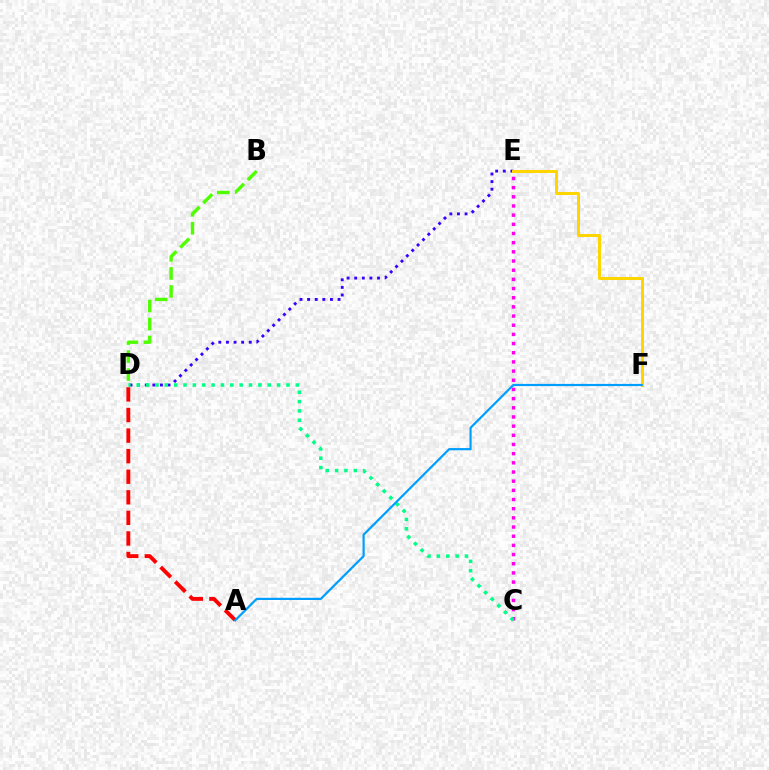{('C', 'E'): [{'color': '#ff00ed', 'line_style': 'dotted', 'thickness': 2.49}], ('A', 'D'): [{'color': '#ff0000', 'line_style': 'dashed', 'thickness': 2.79}], ('B', 'D'): [{'color': '#4fff00', 'line_style': 'dashed', 'thickness': 2.45}], ('D', 'E'): [{'color': '#3700ff', 'line_style': 'dotted', 'thickness': 2.07}], ('E', 'F'): [{'color': '#ffd500', 'line_style': 'solid', 'thickness': 2.16}], ('C', 'D'): [{'color': '#00ff86', 'line_style': 'dotted', 'thickness': 2.54}], ('A', 'F'): [{'color': '#009eff', 'line_style': 'solid', 'thickness': 1.58}]}